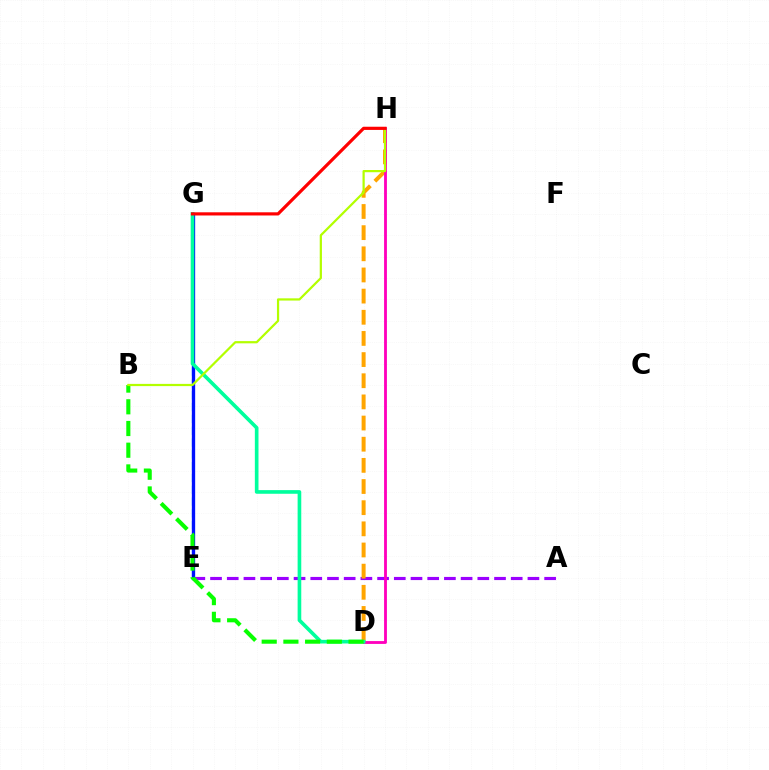{('E', 'G'): [{'color': '#00b5ff', 'line_style': 'dashed', 'thickness': 1.6}, {'color': '#0010ff', 'line_style': 'solid', 'thickness': 2.39}], ('A', 'E'): [{'color': '#9b00ff', 'line_style': 'dashed', 'thickness': 2.27}], ('D', 'H'): [{'color': '#ffa500', 'line_style': 'dashed', 'thickness': 2.87}, {'color': '#ff00bd', 'line_style': 'solid', 'thickness': 2.04}], ('D', 'G'): [{'color': '#00ff9d', 'line_style': 'solid', 'thickness': 2.62}], ('B', 'D'): [{'color': '#08ff00', 'line_style': 'dashed', 'thickness': 2.95}], ('B', 'H'): [{'color': '#b3ff00', 'line_style': 'solid', 'thickness': 1.6}], ('G', 'H'): [{'color': '#ff0000', 'line_style': 'solid', 'thickness': 2.29}]}